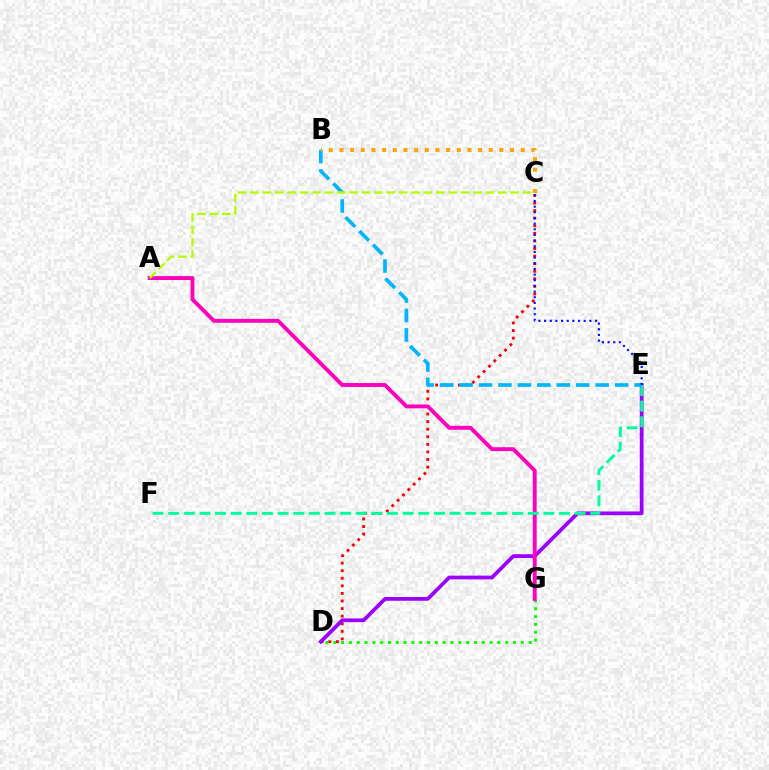{('D', 'G'): [{'color': '#08ff00', 'line_style': 'dotted', 'thickness': 2.12}], ('C', 'D'): [{'color': '#ff0000', 'line_style': 'dotted', 'thickness': 2.06}], ('D', 'E'): [{'color': '#9b00ff', 'line_style': 'solid', 'thickness': 2.7}], ('A', 'G'): [{'color': '#ff00bd', 'line_style': 'solid', 'thickness': 2.81}], ('E', 'F'): [{'color': '#00ff9d', 'line_style': 'dashed', 'thickness': 2.12}], ('B', 'E'): [{'color': '#00b5ff', 'line_style': 'dashed', 'thickness': 2.64}], ('B', 'C'): [{'color': '#ffa500', 'line_style': 'dotted', 'thickness': 2.9}], ('A', 'C'): [{'color': '#b3ff00', 'line_style': 'dashed', 'thickness': 1.68}], ('C', 'E'): [{'color': '#0010ff', 'line_style': 'dotted', 'thickness': 1.54}]}